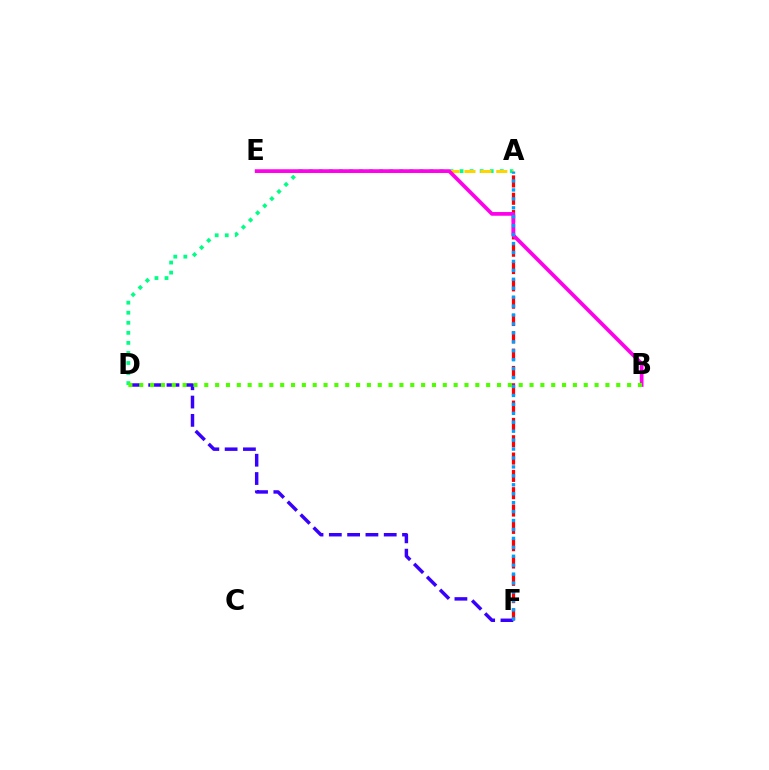{('A', 'D'): [{'color': '#00ff86', 'line_style': 'dotted', 'thickness': 2.73}], ('A', 'E'): [{'color': '#ffd500', 'line_style': 'dashed', 'thickness': 2.16}], ('A', 'F'): [{'color': '#ff0000', 'line_style': 'dashed', 'thickness': 2.35}, {'color': '#009eff', 'line_style': 'dotted', 'thickness': 2.43}], ('B', 'E'): [{'color': '#ff00ed', 'line_style': 'solid', 'thickness': 2.67}], ('D', 'F'): [{'color': '#3700ff', 'line_style': 'dashed', 'thickness': 2.49}], ('B', 'D'): [{'color': '#4fff00', 'line_style': 'dotted', 'thickness': 2.95}]}